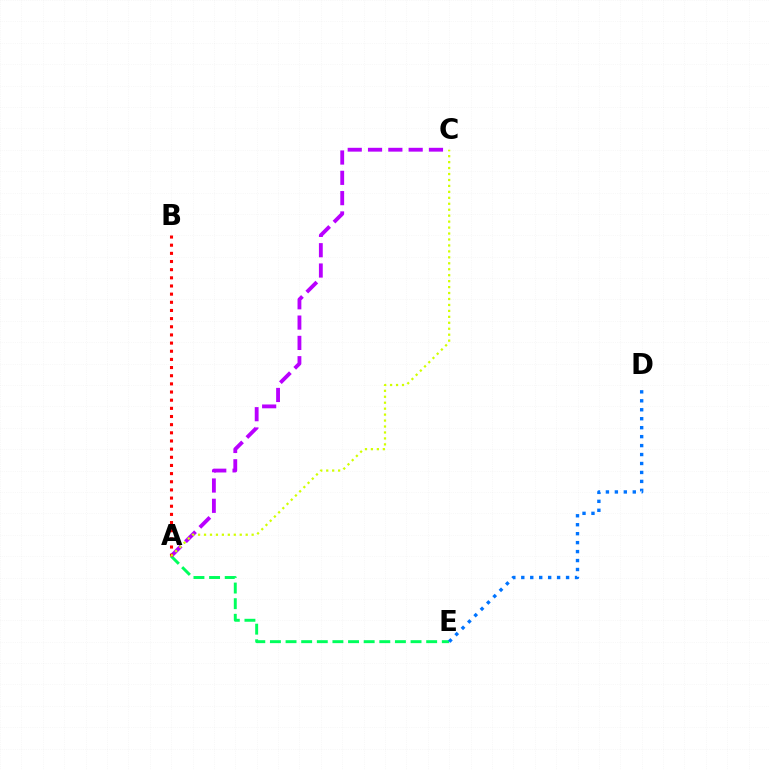{('A', 'E'): [{'color': '#00ff5c', 'line_style': 'dashed', 'thickness': 2.12}], ('D', 'E'): [{'color': '#0074ff', 'line_style': 'dotted', 'thickness': 2.43}], ('A', 'C'): [{'color': '#b900ff', 'line_style': 'dashed', 'thickness': 2.76}, {'color': '#d1ff00', 'line_style': 'dotted', 'thickness': 1.62}], ('A', 'B'): [{'color': '#ff0000', 'line_style': 'dotted', 'thickness': 2.22}]}